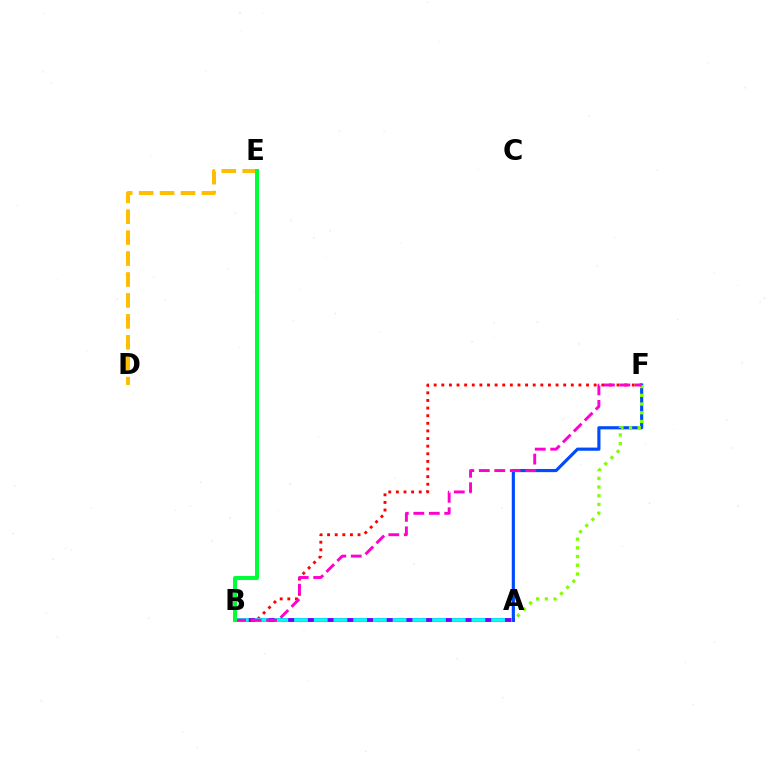{('A', 'B'): [{'color': '#7200ff', 'line_style': 'solid', 'thickness': 2.79}, {'color': '#00fff6', 'line_style': 'dashed', 'thickness': 2.68}], ('B', 'F'): [{'color': '#ff0000', 'line_style': 'dotted', 'thickness': 2.07}, {'color': '#ff00cf', 'line_style': 'dashed', 'thickness': 2.1}], ('A', 'F'): [{'color': '#004bff', 'line_style': 'solid', 'thickness': 2.27}, {'color': '#84ff00', 'line_style': 'dotted', 'thickness': 2.37}], ('D', 'E'): [{'color': '#ffbd00', 'line_style': 'dashed', 'thickness': 2.84}], ('B', 'E'): [{'color': '#00ff39', 'line_style': 'solid', 'thickness': 2.89}]}